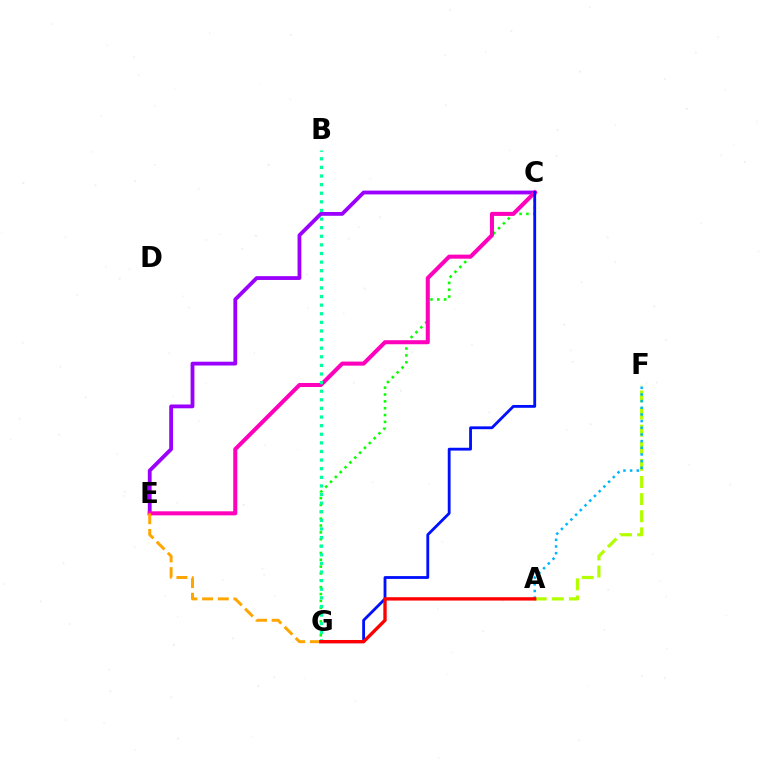{('C', 'E'): [{'color': '#9b00ff', 'line_style': 'solid', 'thickness': 2.74}, {'color': '#ff00bd', 'line_style': 'solid', 'thickness': 2.91}], ('C', 'G'): [{'color': '#08ff00', 'line_style': 'dotted', 'thickness': 1.86}, {'color': '#0010ff', 'line_style': 'solid', 'thickness': 2.03}], ('E', 'G'): [{'color': '#ffa500', 'line_style': 'dashed', 'thickness': 2.13}], ('B', 'G'): [{'color': '#00ff9d', 'line_style': 'dotted', 'thickness': 2.34}], ('A', 'F'): [{'color': '#b3ff00', 'line_style': 'dashed', 'thickness': 2.32}, {'color': '#00b5ff', 'line_style': 'dotted', 'thickness': 1.81}], ('A', 'G'): [{'color': '#ff0000', 'line_style': 'solid', 'thickness': 2.41}]}